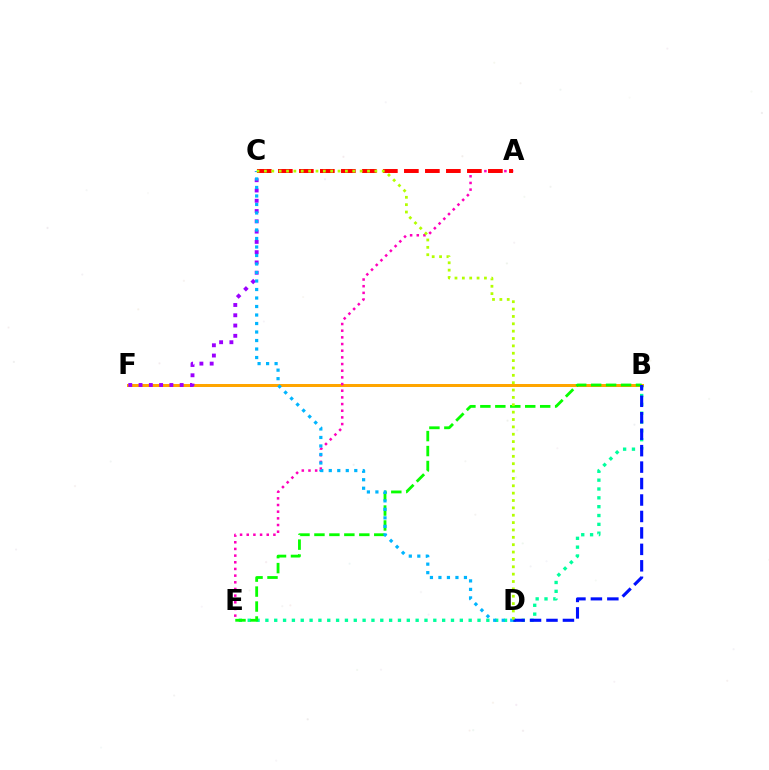{('B', 'F'): [{'color': '#ffa500', 'line_style': 'solid', 'thickness': 2.16}], ('B', 'E'): [{'color': '#00ff9d', 'line_style': 'dotted', 'thickness': 2.4}, {'color': '#08ff00', 'line_style': 'dashed', 'thickness': 2.03}], ('C', 'F'): [{'color': '#9b00ff', 'line_style': 'dotted', 'thickness': 2.79}], ('A', 'E'): [{'color': '#ff00bd', 'line_style': 'dotted', 'thickness': 1.81}], ('C', 'D'): [{'color': '#00b5ff', 'line_style': 'dotted', 'thickness': 2.31}, {'color': '#b3ff00', 'line_style': 'dotted', 'thickness': 2.0}], ('A', 'C'): [{'color': '#ff0000', 'line_style': 'dashed', 'thickness': 2.85}], ('B', 'D'): [{'color': '#0010ff', 'line_style': 'dashed', 'thickness': 2.24}]}